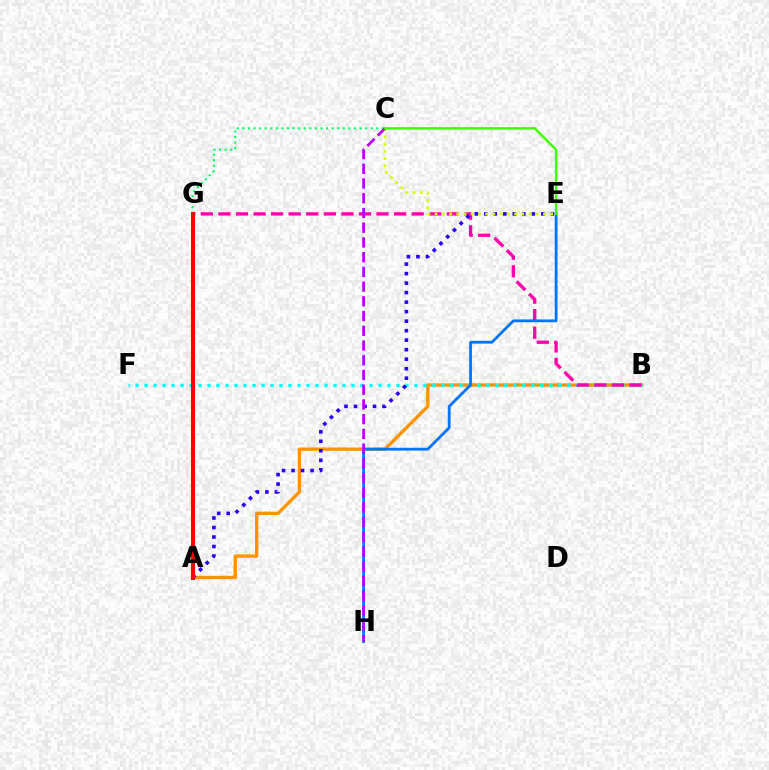{('A', 'B'): [{'color': '#ff9400', 'line_style': 'solid', 'thickness': 2.41}], ('B', 'F'): [{'color': '#00fff6', 'line_style': 'dotted', 'thickness': 2.44}], ('C', 'G'): [{'color': '#00ff5c', 'line_style': 'dotted', 'thickness': 1.52}], ('B', 'G'): [{'color': '#ff00ac', 'line_style': 'dashed', 'thickness': 2.39}], ('E', 'H'): [{'color': '#0074ff', 'line_style': 'solid', 'thickness': 2.01}], ('A', 'E'): [{'color': '#2500ff', 'line_style': 'dotted', 'thickness': 2.58}], ('A', 'G'): [{'color': '#ff0000', 'line_style': 'solid', 'thickness': 2.91}], ('C', 'E'): [{'color': '#d1ff00', 'line_style': 'dotted', 'thickness': 1.96}, {'color': '#3dff00', 'line_style': 'solid', 'thickness': 1.72}], ('C', 'H'): [{'color': '#b900ff', 'line_style': 'dashed', 'thickness': 2.0}]}